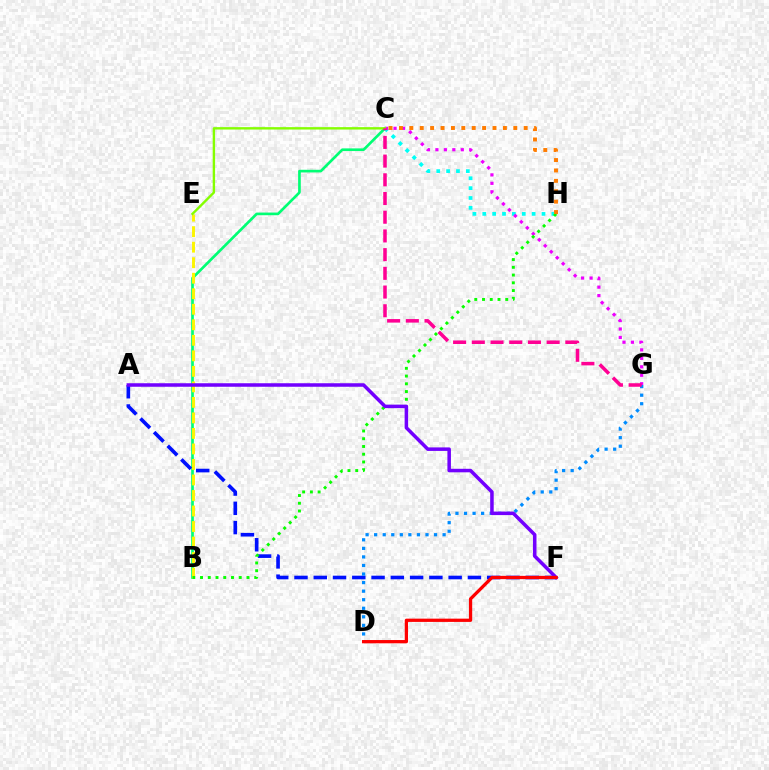{('C', 'H'): [{'color': '#00fff6', 'line_style': 'dotted', 'thickness': 2.68}, {'color': '#ff7c00', 'line_style': 'dotted', 'thickness': 2.82}], ('B', 'C'): [{'color': '#00ff74', 'line_style': 'solid', 'thickness': 1.92}], ('A', 'F'): [{'color': '#0010ff', 'line_style': 'dashed', 'thickness': 2.62}, {'color': '#7200ff', 'line_style': 'solid', 'thickness': 2.53}], ('B', 'E'): [{'color': '#fcf500', 'line_style': 'dashed', 'thickness': 2.11}], ('D', 'G'): [{'color': '#008cff', 'line_style': 'dotted', 'thickness': 2.33}], ('C', 'G'): [{'color': '#ee00ff', 'line_style': 'dotted', 'thickness': 2.3}, {'color': '#ff0094', 'line_style': 'dashed', 'thickness': 2.54}], ('B', 'H'): [{'color': '#08ff00', 'line_style': 'dotted', 'thickness': 2.1}], ('C', 'E'): [{'color': '#84ff00', 'line_style': 'solid', 'thickness': 1.72}], ('D', 'F'): [{'color': '#ff0000', 'line_style': 'solid', 'thickness': 2.35}]}